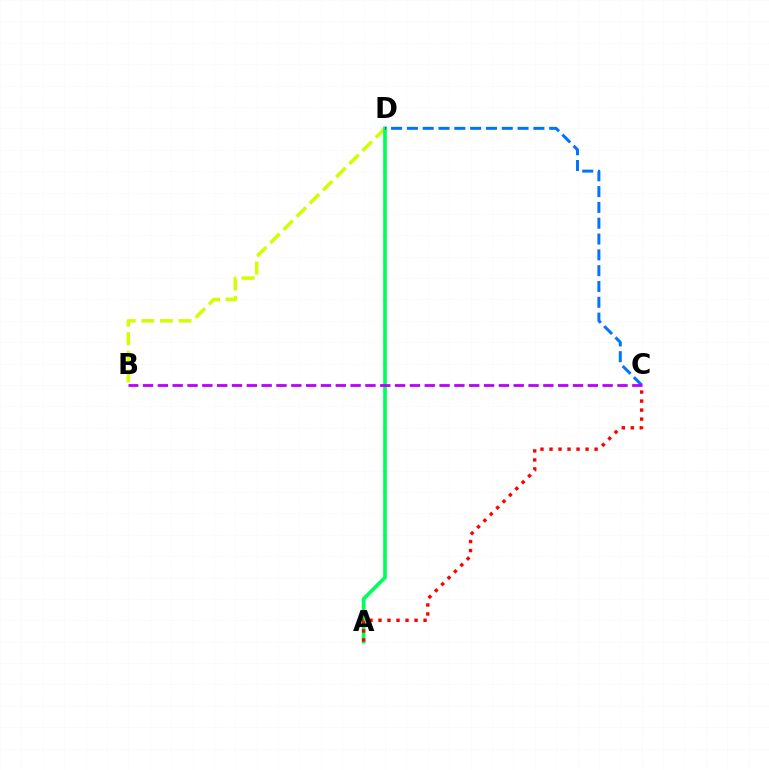{('B', 'D'): [{'color': '#d1ff00', 'line_style': 'dashed', 'thickness': 2.53}], ('A', 'D'): [{'color': '#00ff5c', 'line_style': 'solid', 'thickness': 2.66}], ('A', 'C'): [{'color': '#ff0000', 'line_style': 'dotted', 'thickness': 2.45}], ('C', 'D'): [{'color': '#0074ff', 'line_style': 'dashed', 'thickness': 2.15}], ('B', 'C'): [{'color': '#b900ff', 'line_style': 'dashed', 'thickness': 2.01}]}